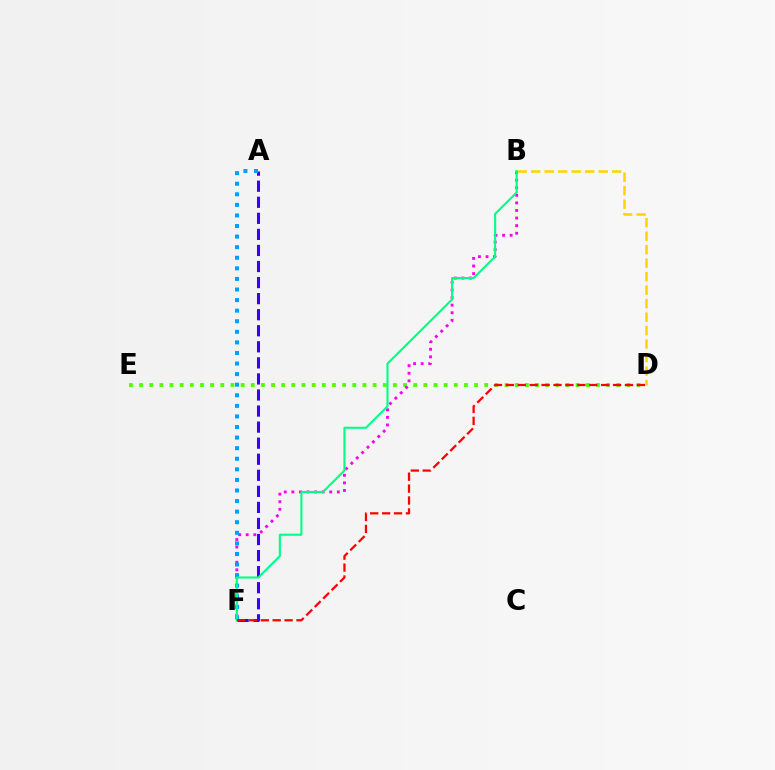{('D', 'E'): [{'color': '#4fff00', 'line_style': 'dotted', 'thickness': 2.76}], ('B', 'F'): [{'color': '#ff00ed', 'line_style': 'dotted', 'thickness': 2.06}, {'color': '#00ff86', 'line_style': 'solid', 'thickness': 1.52}], ('B', 'D'): [{'color': '#ffd500', 'line_style': 'dashed', 'thickness': 1.83}], ('A', 'F'): [{'color': '#3700ff', 'line_style': 'dashed', 'thickness': 2.18}, {'color': '#009eff', 'line_style': 'dotted', 'thickness': 2.87}], ('D', 'F'): [{'color': '#ff0000', 'line_style': 'dashed', 'thickness': 1.62}]}